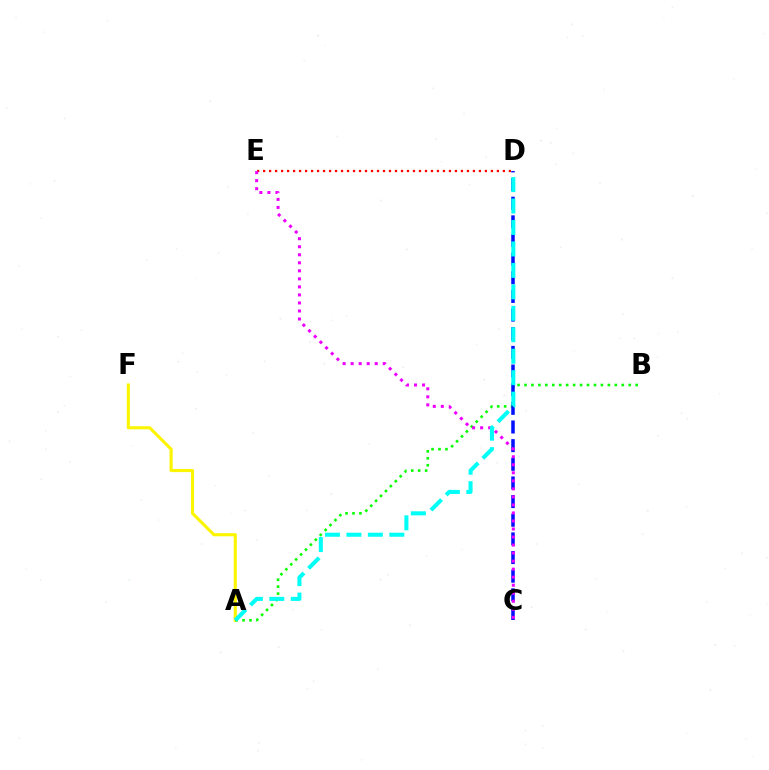{('D', 'E'): [{'color': '#ff0000', 'line_style': 'dotted', 'thickness': 1.63}], ('A', 'F'): [{'color': '#fcf500', 'line_style': 'solid', 'thickness': 2.23}], ('A', 'B'): [{'color': '#08ff00', 'line_style': 'dotted', 'thickness': 1.89}], ('C', 'D'): [{'color': '#0010ff', 'line_style': 'dashed', 'thickness': 2.53}], ('C', 'E'): [{'color': '#ee00ff', 'line_style': 'dotted', 'thickness': 2.18}], ('A', 'D'): [{'color': '#00fff6', 'line_style': 'dashed', 'thickness': 2.91}]}